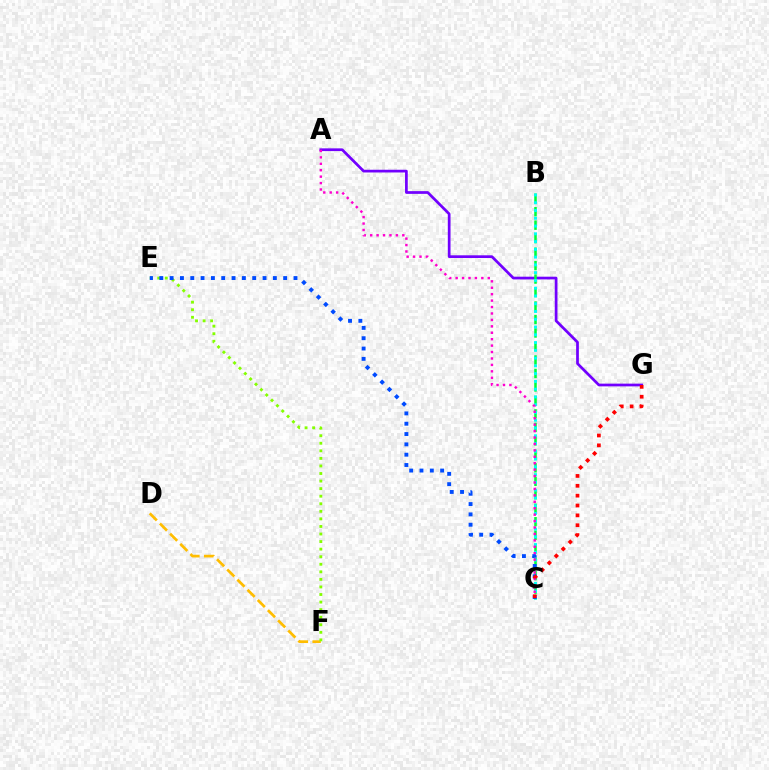{('A', 'G'): [{'color': '#7200ff', 'line_style': 'solid', 'thickness': 1.96}], ('D', 'F'): [{'color': '#ffbd00', 'line_style': 'dashed', 'thickness': 1.95}], ('B', 'C'): [{'color': '#00ff39', 'line_style': 'dashed', 'thickness': 1.83}, {'color': '#00fff6', 'line_style': 'dotted', 'thickness': 2.11}], ('E', 'F'): [{'color': '#84ff00', 'line_style': 'dotted', 'thickness': 2.05}], ('A', 'C'): [{'color': '#ff00cf', 'line_style': 'dotted', 'thickness': 1.75}], ('C', 'E'): [{'color': '#004bff', 'line_style': 'dotted', 'thickness': 2.8}], ('C', 'G'): [{'color': '#ff0000', 'line_style': 'dotted', 'thickness': 2.68}]}